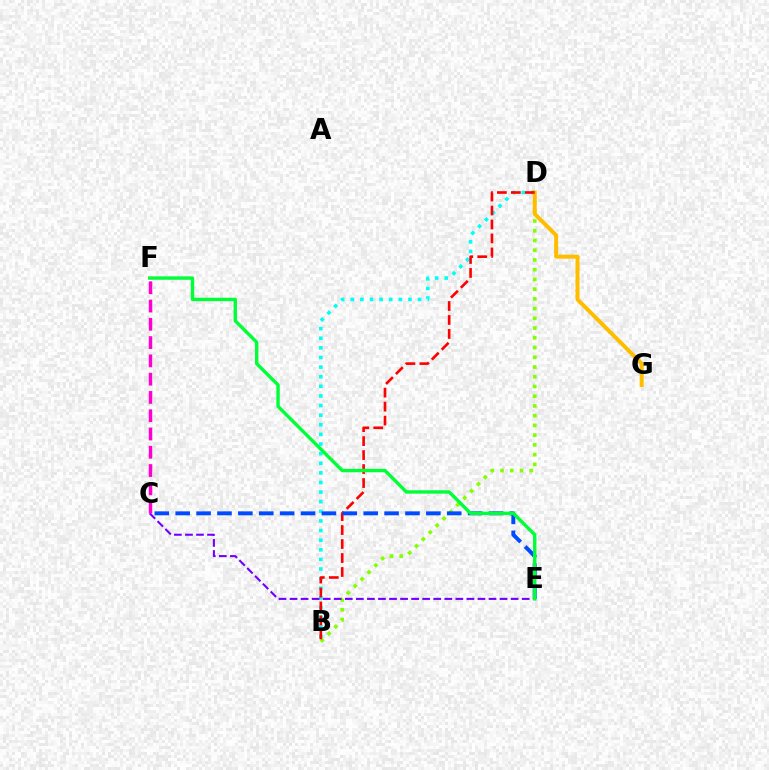{('B', 'D'): [{'color': '#84ff00', 'line_style': 'dotted', 'thickness': 2.64}, {'color': '#00fff6', 'line_style': 'dotted', 'thickness': 2.61}, {'color': '#ff0000', 'line_style': 'dashed', 'thickness': 1.9}], ('D', 'G'): [{'color': '#ffbd00', 'line_style': 'solid', 'thickness': 2.88}], ('C', 'E'): [{'color': '#7200ff', 'line_style': 'dashed', 'thickness': 1.5}, {'color': '#004bff', 'line_style': 'dashed', 'thickness': 2.84}], ('E', 'F'): [{'color': '#00ff39', 'line_style': 'solid', 'thickness': 2.45}], ('C', 'F'): [{'color': '#ff00cf', 'line_style': 'dashed', 'thickness': 2.48}]}